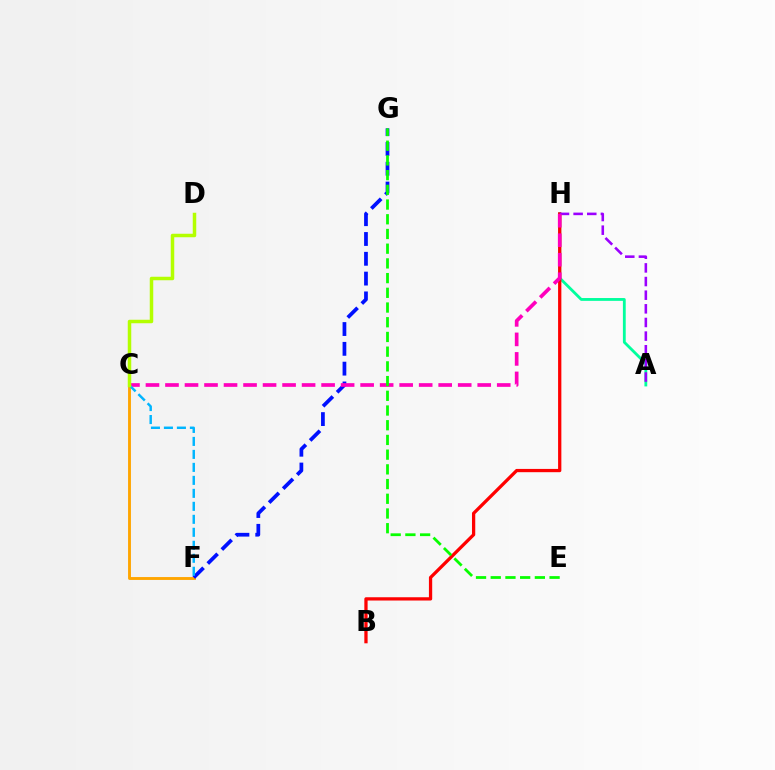{('A', 'H'): [{'color': '#00ff9d', 'line_style': 'solid', 'thickness': 2.03}, {'color': '#9b00ff', 'line_style': 'dashed', 'thickness': 1.85}], ('C', 'F'): [{'color': '#ffa500', 'line_style': 'solid', 'thickness': 2.08}, {'color': '#00b5ff', 'line_style': 'dashed', 'thickness': 1.76}], ('F', 'G'): [{'color': '#0010ff', 'line_style': 'dashed', 'thickness': 2.69}], ('B', 'H'): [{'color': '#ff0000', 'line_style': 'solid', 'thickness': 2.35}], ('C', 'H'): [{'color': '#ff00bd', 'line_style': 'dashed', 'thickness': 2.65}], ('E', 'G'): [{'color': '#08ff00', 'line_style': 'dashed', 'thickness': 2.0}], ('C', 'D'): [{'color': '#b3ff00', 'line_style': 'solid', 'thickness': 2.51}]}